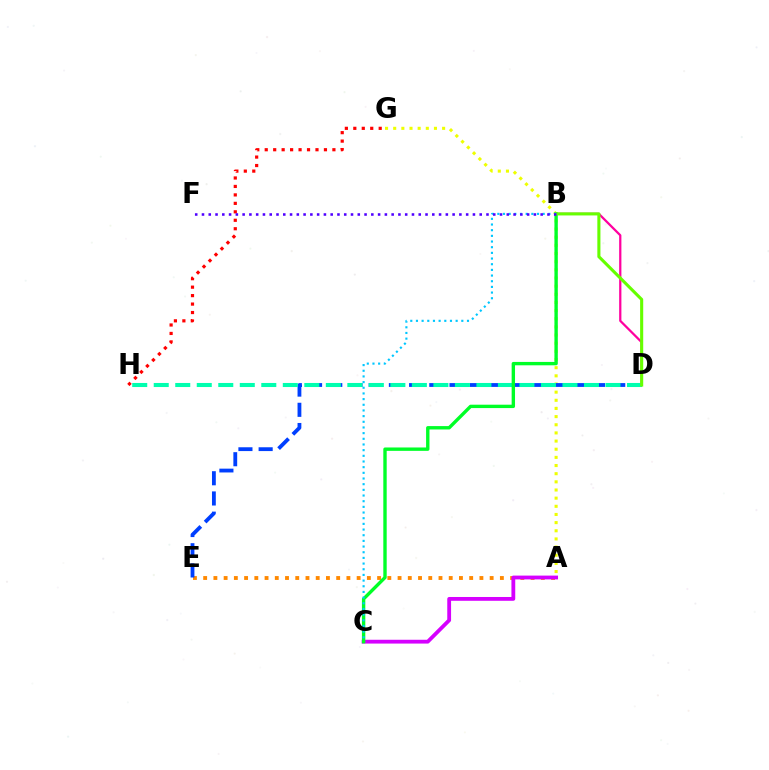{('A', 'E'): [{'color': '#ff8800', 'line_style': 'dotted', 'thickness': 2.78}], ('A', 'C'): [{'color': '#d600ff', 'line_style': 'solid', 'thickness': 2.74}], ('B', 'D'): [{'color': '#ff00a0', 'line_style': 'solid', 'thickness': 1.61}, {'color': '#66ff00', 'line_style': 'solid', 'thickness': 2.22}], ('A', 'G'): [{'color': '#eeff00', 'line_style': 'dotted', 'thickness': 2.22}], ('D', 'E'): [{'color': '#003fff', 'line_style': 'dashed', 'thickness': 2.75}], ('D', 'H'): [{'color': '#00ffaf', 'line_style': 'dashed', 'thickness': 2.92}], ('B', 'C'): [{'color': '#00ff27', 'line_style': 'solid', 'thickness': 2.43}, {'color': '#00c7ff', 'line_style': 'dotted', 'thickness': 1.54}], ('G', 'H'): [{'color': '#ff0000', 'line_style': 'dotted', 'thickness': 2.3}], ('B', 'F'): [{'color': '#4f00ff', 'line_style': 'dotted', 'thickness': 1.84}]}